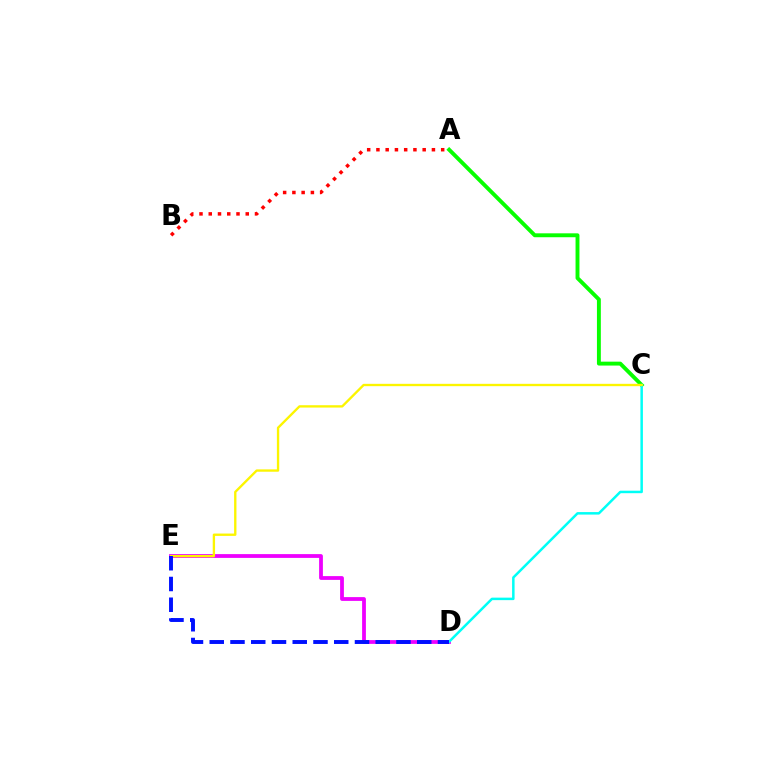{('D', 'E'): [{'color': '#ee00ff', 'line_style': 'solid', 'thickness': 2.72}, {'color': '#0010ff', 'line_style': 'dashed', 'thickness': 2.82}], ('A', 'C'): [{'color': '#08ff00', 'line_style': 'solid', 'thickness': 2.81}], ('C', 'D'): [{'color': '#00fff6', 'line_style': 'solid', 'thickness': 1.8}], ('C', 'E'): [{'color': '#fcf500', 'line_style': 'solid', 'thickness': 1.69}], ('A', 'B'): [{'color': '#ff0000', 'line_style': 'dotted', 'thickness': 2.51}]}